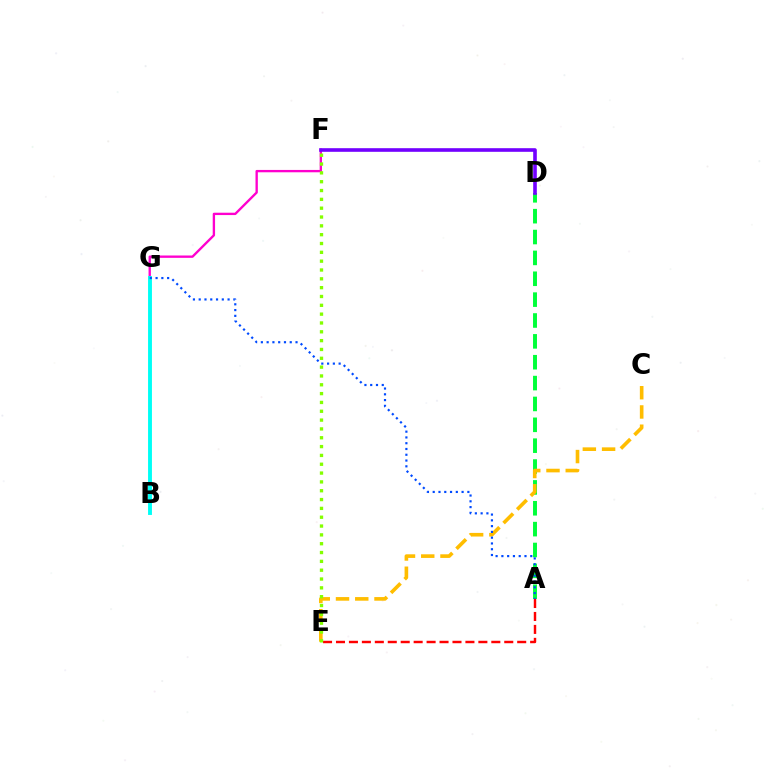{('A', 'D'): [{'color': '#00ff39', 'line_style': 'dashed', 'thickness': 2.83}], ('C', 'E'): [{'color': '#ffbd00', 'line_style': 'dashed', 'thickness': 2.61}], ('F', 'G'): [{'color': '#ff00cf', 'line_style': 'solid', 'thickness': 1.69}], ('D', 'F'): [{'color': '#7200ff', 'line_style': 'solid', 'thickness': 2.61}], ('B', 'G'): [{'color': '#00fff6', 'line_style': 'solid', 'thickness': 2.8}], ('A', 'E'): [{'color': '#ff0000', 'line_style': 'dashed', 'thickness': 1.76}], ('E', 'F'): [{'color': '#84ff00', 'line_style': 'dotted', 'thickness': 2.4}], ('A', 'G'): [{'color': '#004bff', 'line_style': 'dotted', 'thickness': 1.57}]}